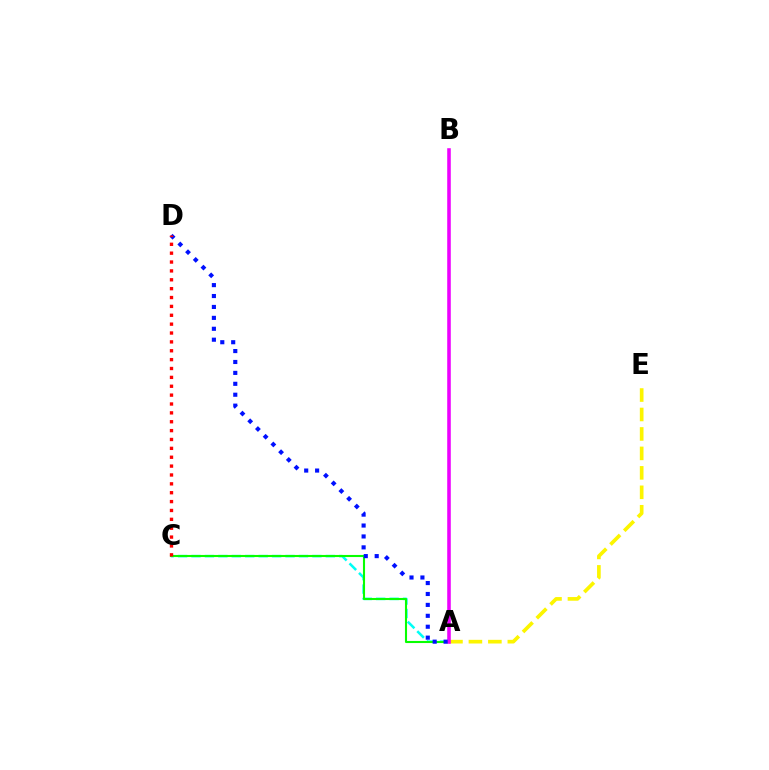{('A', 'C'): [{'color': '#00fff6', 'line_style': 'dashed', 'thickness': 1.82}, {'color': '#08ff00', 'line_style': 'solid', 'thickness': 1.51}], ('A', 'E'): [{'color': '#fcf500', 'line_style': 'dashed', 'thickness': 2.64}], ('A', 'B'): [{'color': '#ee00ff', 'line_style': 'solid', 'thickness': 2.57}], ('A', 'D'): [{'color': '#0010ff', 'line_style': 'dotted', 'thickness': 2.97}], ('C', 'D'): [{'color': '#ff0000', 'line_style': 'dotted', 'thickness': 2.41}]}